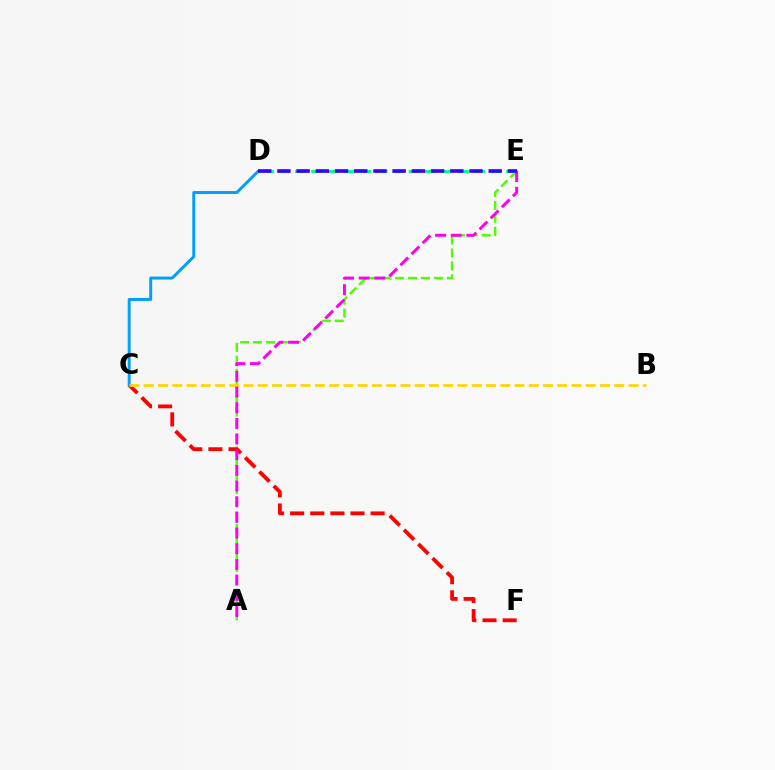{('A', 'E'): [{'color': '#4fff00', 'line_style': 'dashed', 'thickness': 1.76}, {'color': '#ff00ed', 'line_style': 'dashed', 'thickness': 2.13}], ('D', 'E'): [{'color': '#00ff86', 'line_style': 'dashed', 'thickness': 2.21}, {'color': '#3700ff', 'line_style': 'dashed', 'thickness': 2.61}], ('C', 'F'): [{'color': '#ff0000', 'line_style': 'dashed', 'thickness': 2.73}], ('C', 'D'): [{'color': '#009eff', 'line_style': 'solid', 'thickness': 2.11}], ('B', 'C'): [{'color': '#ffd500', 'line_style': 'dashed', 'thickness': 1.94}]}